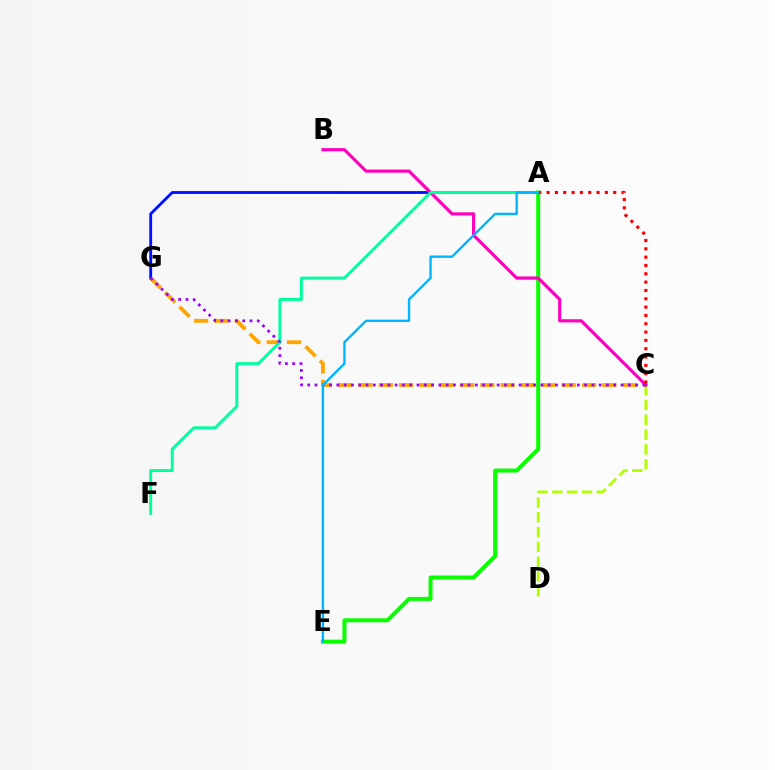{('A', 'E'): [{'color': '#08ff00', 'line_style': 'solid', 'thickness': 2.88}, {'color': '#00b5ff', 'line_style': 'solid', 'thickness': 1.7}], ('A', 'G'): [{'color': '#0010ff', 'line_style': 'solid', 'thickness': 2.06}], ('C', 'G'): [{'color': '#ffa500', 'line_style': 'dashed', 'thickness': 2.76}, {'color': '#9b00ff', 'line_style': 'dotted', 'thickness': 1.98}], ('C', 'D'): [{'color': '#b3ff00', 'line_style': 'dashed', 'thickness': 2.01}], ('B', 'C'): [{'color': '#ff00bd', 'line_style': 'solid', 'thickness': 2.29}], ('A', 'F'): [{'color': '#00ff9d', 'line_style': 'solid', 'thickness': 2.11}], ('A', 'C'): [{'color': '#ff0000', 'line_style': 'dotted', 'thickness': 2.26}]}